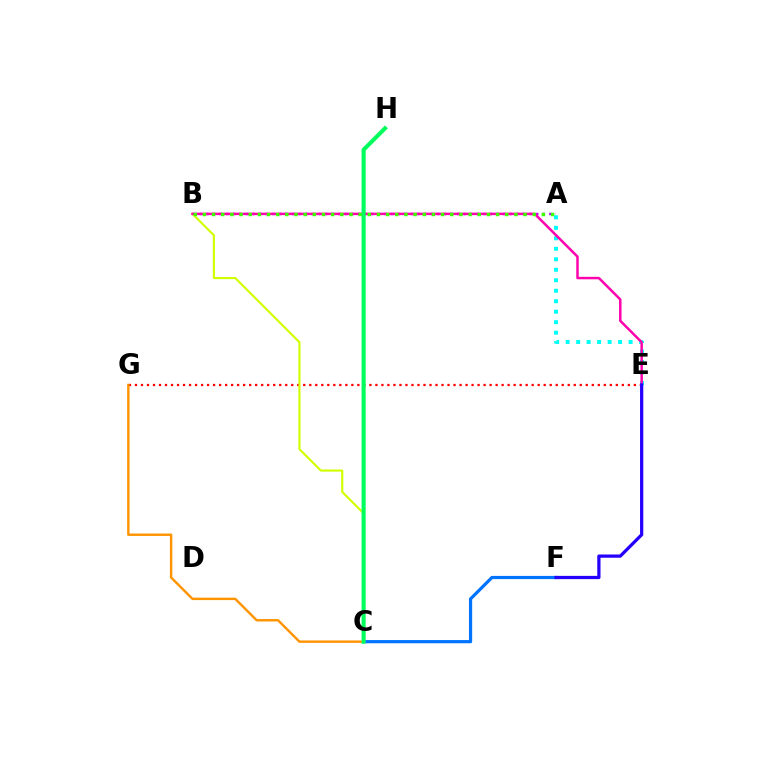{('C', 'F'): [{'color': '#0074ff', 'line_style': 'solid', 'thickness': 2.3}], ('E', 'G'): [{'color': '#ff0000', 'line_style': 'dotted', 'thickness': 1.63}], ('A', 'B'): [{'color': '#b900ff', 'line_style': 'dotted', 'thickness': 1.79}, {'color': '#3dff00', 'line_style': 'dotted', 'thickness': 2.49}], ('B', 'C'): [{'color': '#d1ff00', 'line_style': 'solid', 'thickness': 1.55}], ('A', 'E'): [{'color': '#00fff6', 'line_style': 'dotted', 'thickness': 2.85}], ('B', 'E'): [{'color': '#ff00ac', 'line_style': 'solid', 'thickness': 1.77}], ('C', 'G'): [{'color': '#ff9400', 'line_style': 'solid', 'thickness': 1.74}], ('C', 'H'): [{'color': '#00ff5c', 'line_style': 'solid', 'thickness': 2.95}], ('E', 'F'): [{'color': '#2500ff', 'line_style': 'solid', 'thickness': 2.34}]}